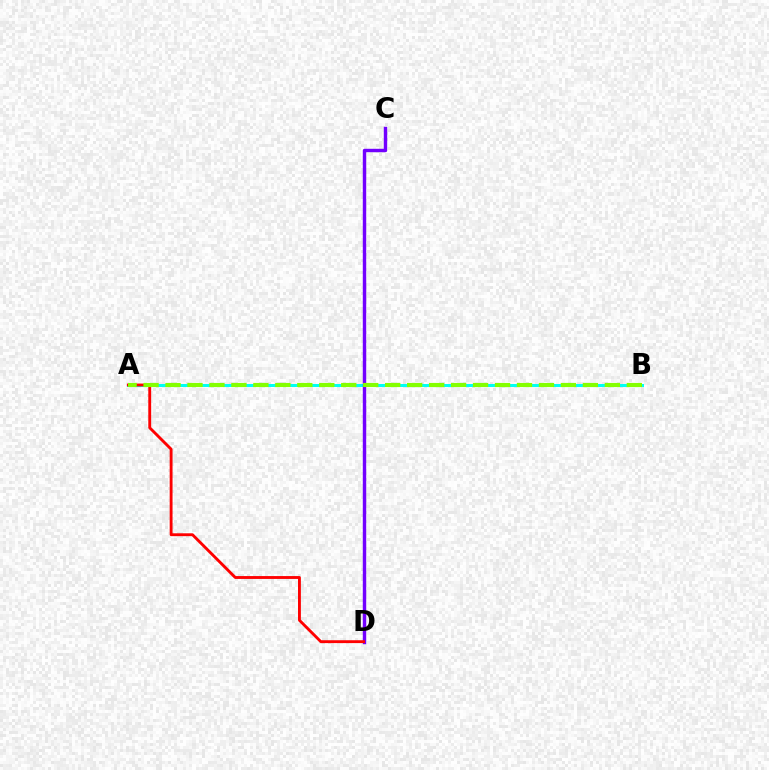{('A', 'B'): [{'color': '#00fff6', 'line_style': 'solid', 'thickness': 2.17}, {'color': '#84ff00', 'line_style': 'dashed', 'thickness': 2.98}], ('C', 'D'): [{'color': '#7200ff', 'line_style': 'solid', 'thickness': 2.46}], ('A', 'D'): [{'color': '#ff0000', 'line_style': 'solid', 'thickness': 2.06}]}